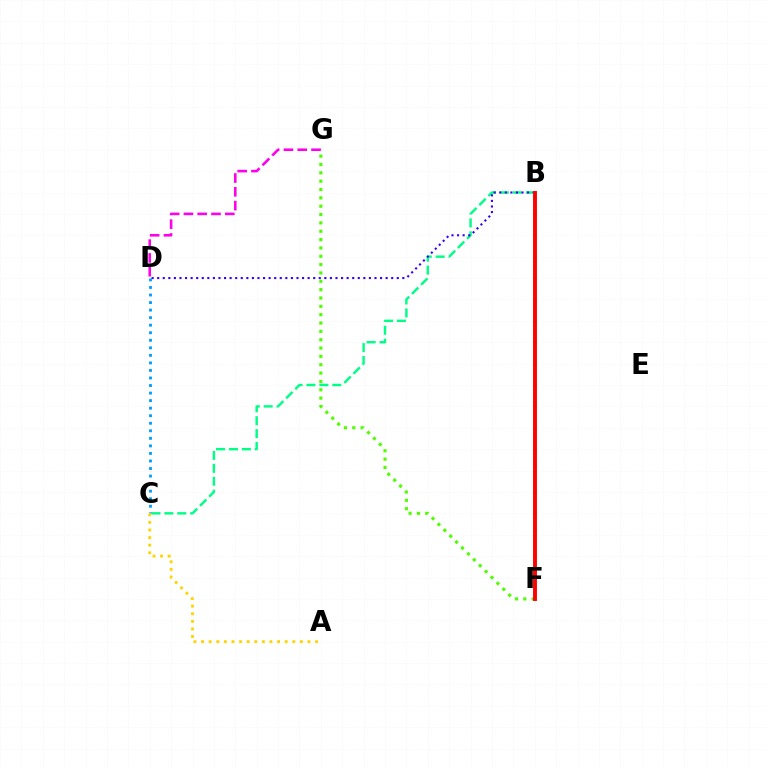{('B', 'C'): [{'color': '#00ff86', 'line_style': 'dashed', 'thickness': 1.75}], ('F', 'G'): [{'color': '#4fff00', 'line_style': 'dotted', 'thickness': 2.27}], ('C', 'D'): [{'color': '#009eff', 'line_style': 'dotted', 'thickness': 2.05}], ('B', 'D'): [{'color': '#3700ff', 'line_style': 'dotted', 'thickness': 1.51}], ('B', 'F'): [{'color': '#ff0000', 'line_style': 'solid', 'thickness': 2.81}], ('A', 'C'): [{'color': '#ffd500', 'line_style': 'dotted', 'thickness': 2.06}], ('D', 'G'): [{'color': '#ff00ed', 'line_style': 'dashed', 'thickness': 1.87}]}